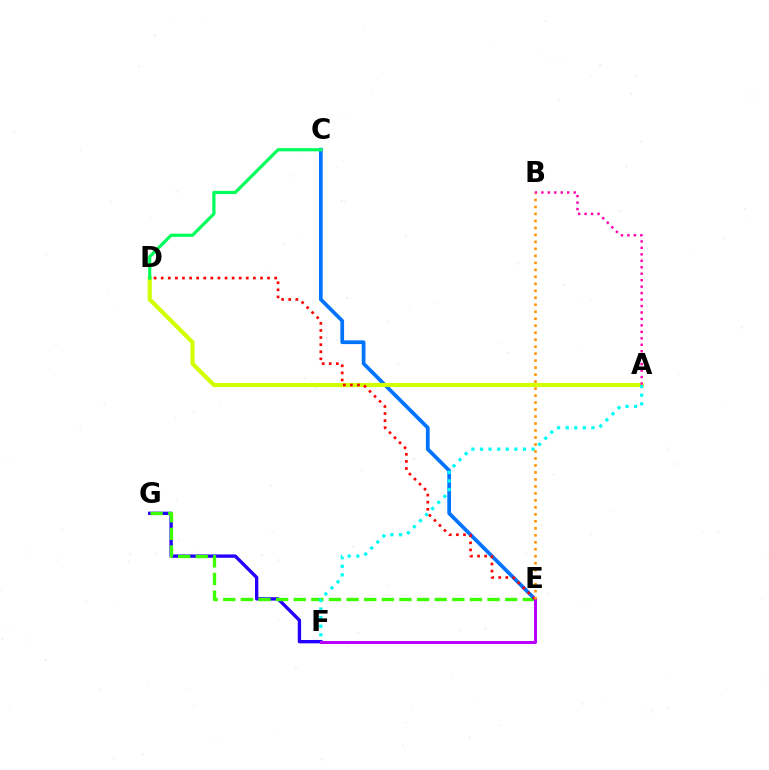{('F', 'G'): [{'color': '#2500ff', 'line_style': 'solid', 'thickness': 2.42}], ('E', 'G'): [{'color': '#3dff00', 'line_style': 'dashed', 'thickness': 2.39}], ('C', 'E'): [{'color': '#0074ff', 'line_style': 'solid', 'thickness': 2.68}], ('E', 'F'): [{'color': '#b900ff', 'line_style': 'solid', 'thickness': 2.16}], ('A', 'D'): [{'color': '#d1ff00', 'line_style': 'solid', 'thickness': 2.98}], ('A', 'B'): [{'color': '#ff00ac', 'line_style': 'dotted', 'thickness': 1.76}], ('D', 'E'): [{'color': '#ff0000', 'line_style': 'dotted', 'thickness': 1.93}], ('A', 'F'): [{'color': '#00fff6', 'line_style': 'dotted', 'thickness': 2.34}], ('B', 'E'): [{'color': '#ff9400', 'line_style': 'dotted', 'thickness': 1.9}], ('C', 'D'): [{'color': '#00ff5c', 'line_style': 'solid', 'thickness': 2.3}]}